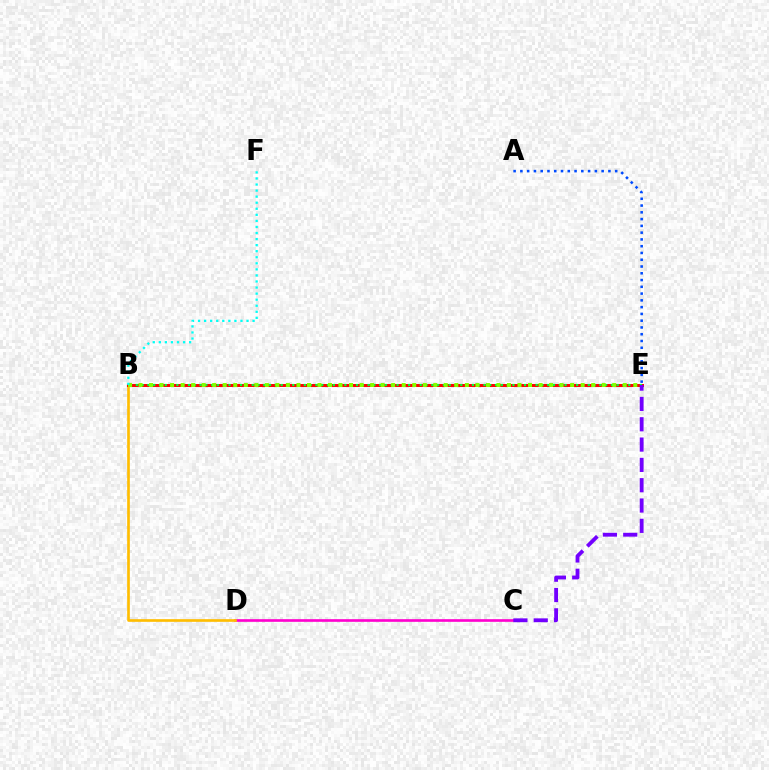{('C', 'D'): [{'color': '#ff00cf', 'line_style': 'solid', 'thickness': 1.91}], ('A', 'E'): [{'color': '#004bff', 'line_style': 'dotted', 'thickness': 1.84}], ('B', 'D'): [{'color': '#ffbd00', 'line_style': 'solid', 'thickness': 1.91}], ('B', 'E'): [{'color': '#ff0000', 'line_style': 'solid', 'thickness': 2.13}, {'color': '#00ff39', 'line_style': 'dotted', 'thickness': 1.57}, {'color': '#84ff00', 'line_style': 'dotted', 'thickness': 2.86}], ('C', 'E'): [{'color': '#7200ff', 'line_style': 'dashed', 'thickness': 2.76}], ('B', 'F'): [{'color': '#00fff6', 'line_style': 'dotted', 'thickness': 1.65}]}